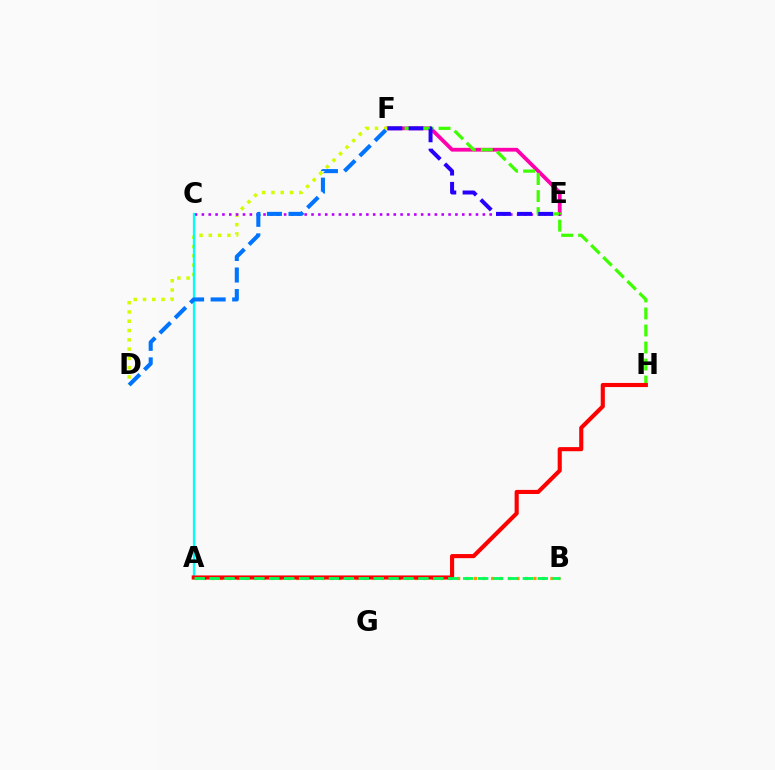{('E', 'F'): [{'color': '#ff00ac', 'line_style': 'solid', 'thickness': 2.73}, {'color': '#2500ff', 'line_style': 'dashed', 'thickness': 2.87}], ('A', 'B'): [{'color': '#ff9400', 'line_style': 'dotted', 'thickness': 2.3}, {'color': '#00ff5c', 'line_style': 'dashed', 'thickness': 2.03}], ('D', 'F'): [{'color': '#d1ff00', 'line_style': 'dotted', 'thickness': 2.52}, {'color': '#0074ff', 'line_style': 'dashed', 'thickness': 2.93}], ('C', 'E'): [{'color': '#b900ff', 'line_style': 'dotted', 'thickness': 1.86}], ('F', 'H'): [{'color': '#3dff00', 'line_style': 'dashed', 'thickness': 2.31}], ('A', 'C'): [{'color': '#00fff6', 'line_style': 'solid', 'thickness': 1.65}], ('A', 'H'): [{'color': '#ff0000', 'line_style': 'solid', 'thickness': 2.96}]}